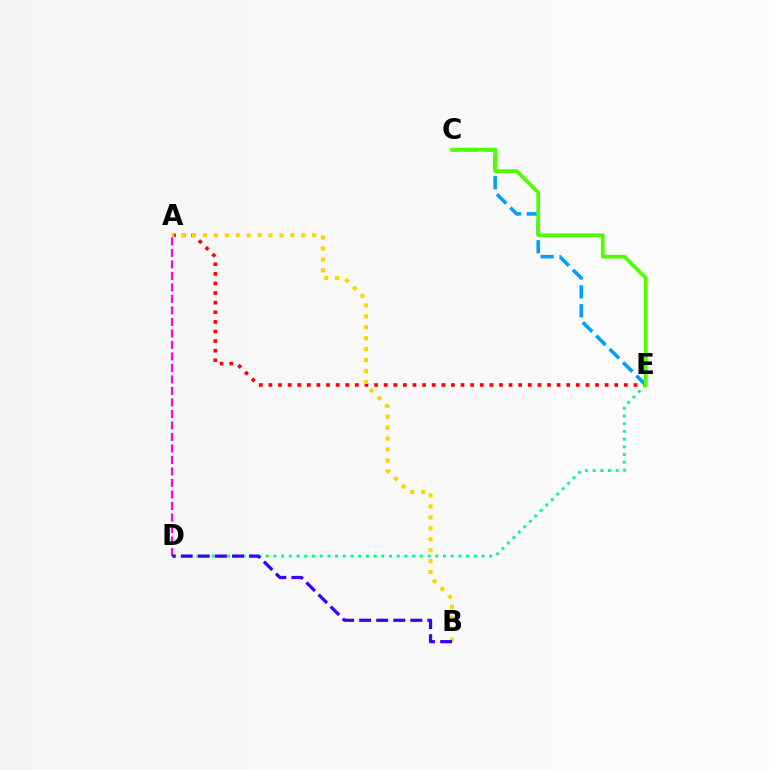{('A', 'E'): [{'color': '#ff0000', 'line_style': 'dotted', 'thickness': 2.61}], ('C', 'E'): [{'color': '#009eff', 'line_style': 'dashed', 'thickness': 2.57}, {'color': '#4fff00', 'line_style': 'solid', 'thickness': 2.71}], ('D', 'E'): [{'color': '#00ff86', 'line_style': 'dotted', 'thickness': 2.09}], ('A', 'B'): [{'color': '#ffd500', 'line_style': 'dotted', 'thickness': 2.97}], ('A', 'D'): [{'color': '#ff00ed', 'line_style': 'dashed', 'thickness': 1.56}], ('B', 'D'): [{'color': '#3700ff', 'line_style': 'dashed', 'thickness': 2.32}]}